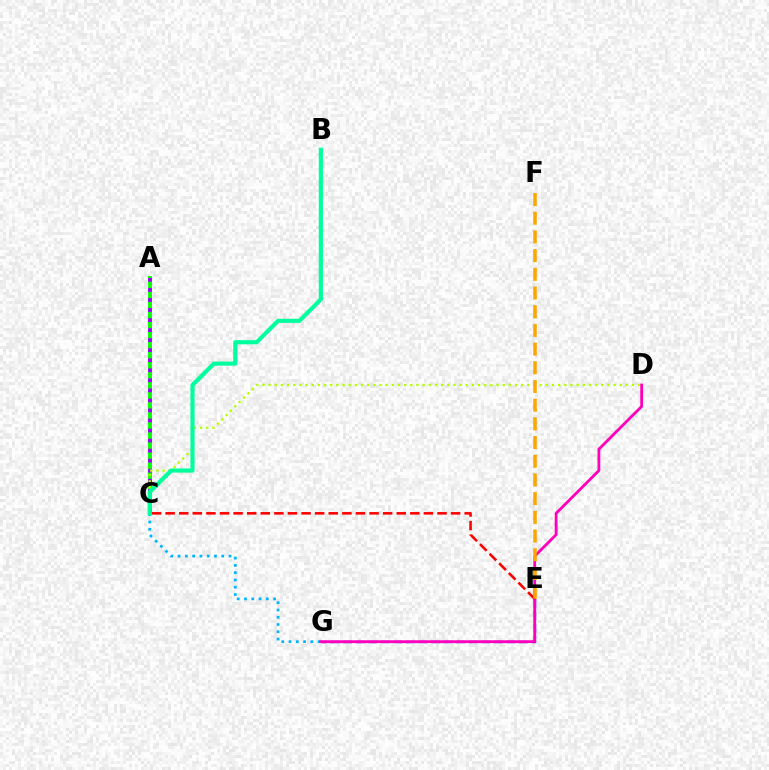{('E', 'G'): [{'color': '#0010ff', 'line_style': 'dashed', 'thickness': 1.7}], ('A', 'C'): [{'color': '#08ff00', 'line_style': 'solid', 'thickness': 2.81}, {'color': '#9b00ff', 'line_style': 'dotted', 'thickness': 2.73}], ('C', 'G'): [{'color': '#00b5ff', 'line_style': 'dotted', 'thickness': 1.98}], ('C', 'D'): [{'color': '#b3ff00', 'line_style': 'dotted', 'thickness': 1.67}], ('D', 'G'): [{'color': '#ff00bd', 'line_style': 'solid', 'thickness': 2.02}], ('C', 'E'): [{'color': '#ff0000', 'line_style': 'dashed', 'thickness': 1.85}], ('E', 'F'): [{'color': '#ffa500', 'line_style': 'dashed', 'thickness': 2.54}], ('B', 'C'): [{'color': '#00ff9d', 'line_style': 'solid', 'thickness': 2.98}]}